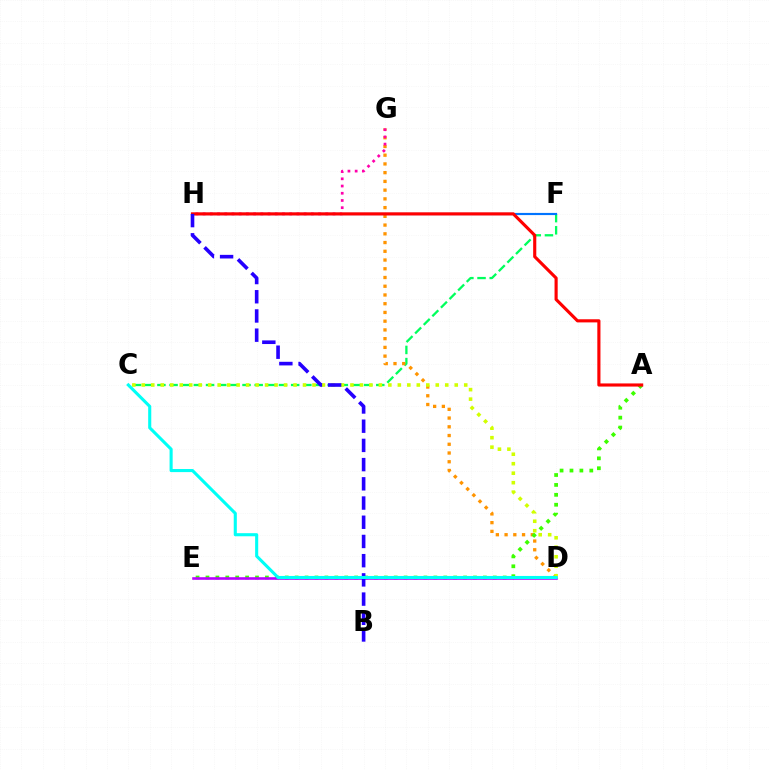{('C', 'F'): [{'color': '#00ff5c', 'line_style': 'dashed', 'thickness': 1.65}], ('D', 'G'): [{'color': '#ff9400', 'line_style': 'dotted', 'thickness': 2.37}], ('F', 'H'): [{'color': '#0074ff', 'line_style': 'solid', 'thickness': 1.56}], ('A', 'E'): [{'color': '#3dff00', 'line_style': 'dotted', 'thickness': 2.69}], ('G', 'H'): [{'color': '#ff00ac', 'line_style': 'dotted', 'thickness': 1.96}], ('D', 'E'): [{'color': '#b900ff', 'line_style': 'solid', 'thickness': 1.87}], ('C', 'D'): [{'color': '#d1ff00', 'line_style': 'dotted', 'thickness': 2.58}, {'color': '#00fff6', 'line_style': 'solid', 'thickness': 2.23}], ('A', 'H'): [{'color': '#ff0000', 'line_style': 'solid', 'thickness': 2.26}], ('B', 'H'): [{'color': '#2500ff', 'line_style': 'dashed', 'thickness': 2.61}]}